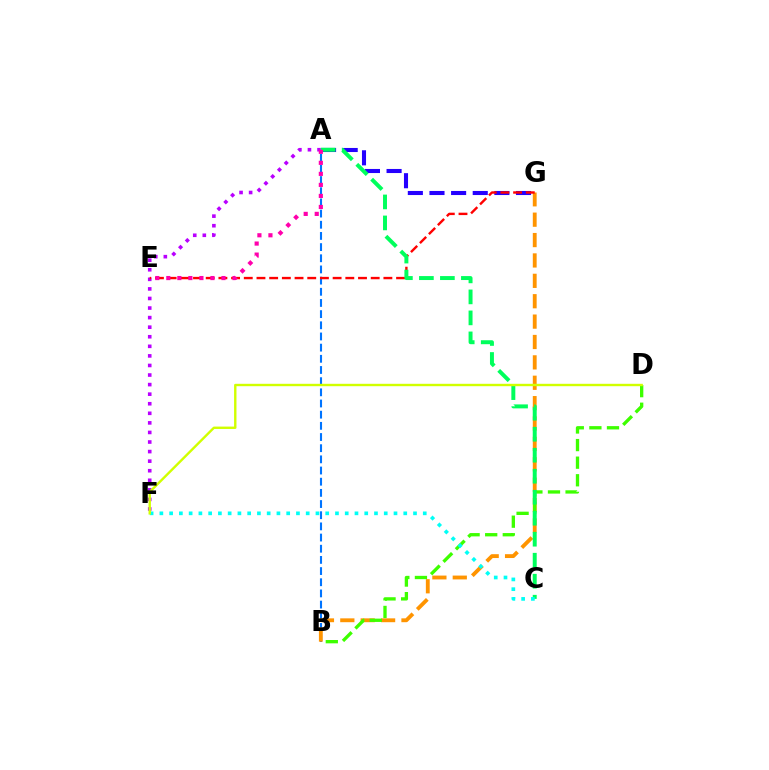{('A', 'G'): [{'color': '#2500ff', 'line_style': 'dashed', 'thickness': 2.94}], ('A', 'B'): [{'color': '#0074ff', 'line_style': 'dashed', 'thickness': 1.52}], ('A', 'F'): [{'color': '#b900ff', 'line_style': 'dotted', 'thickness': 2.6}], ('B', 'G'): [{'color': '#ff9400', 'line_style': 'dashed', 'thickness': 2.77}], ('B', 'D'): [{'color': '#3dff00', 'line_style': 'dashed', 'thickness': 2.39}], ('E', 'G'): [{'color': '#ff0000', 'line_style': 'dashed', 'thickness': 1.72}], ('A', 'C'): [{'color': '#00ff5c', 'line_style': 'dashed', 'thickness': 2.85}], ('A', 'E'): [{'color': '#ff00ac', 'line_style': 'dotted', 'thickness': 3.0}], ('C', 'F'): [{'color': '#00fff6', 'line_style': 'dotted', 'thickness': 2.65}], ('D', 'F'): [{'color': '#d1ff00', 'line_style': 'solid', 'thickness': 1.72}]}